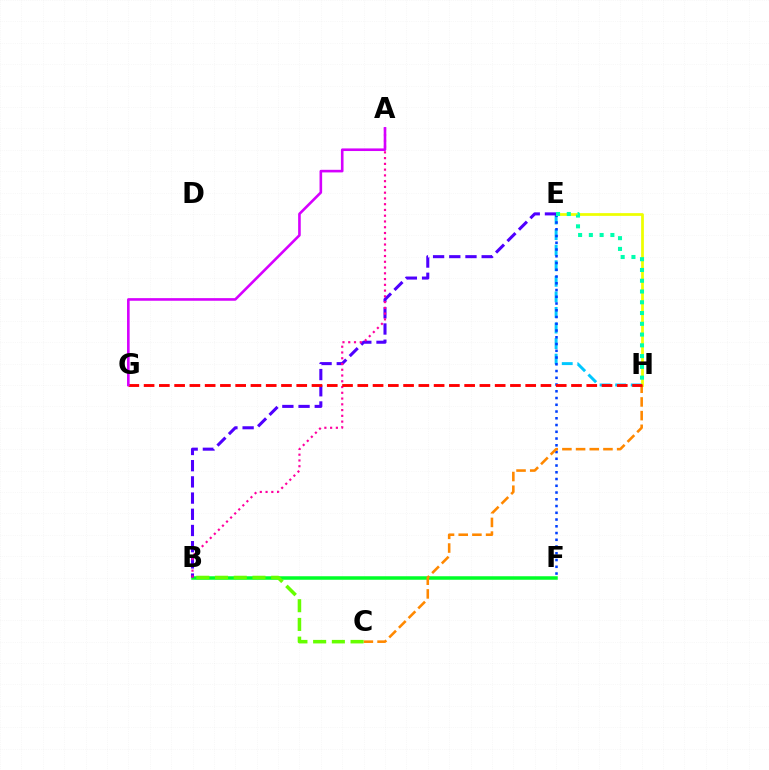{('E', 'H'): [{'color': '#eeff00', 'line_style': 'solid', 'thickness': 1.98}, {'color': '#00c7ff', 'line_style': 'dashed', 'thickness': 2.12}, {'color': '#00ffaf', 'line_style': 'dotted', 'thickness': 2.92}], ('B', 'F'): [{'color': '#00ff27', 'line_style': 'solid', 'thickness': 2.52}], ('E', 'F'): [{'color': '#003fff', 'line_style': 'dotted', 'thickness': 1.83}], ('B', 'E'): [{'color': '#4f00ff', 'line_style': 'dashed', 'thickness': 2.2}], ('A', 'B'): [{'color': '#ff00a0', 'line_style': 'dotted', 'thickness': 1.56}], ('C', 'H'): [{'color': '#ff8800', 'line_style': 'dashed', 'thickness': 1.86}], ('B', 'C'): [{'color': '#66ff00', 'line_style': 'dashed', 'thickness': 2.54}], ('G', 'H'): [{'color': '#ff0000', 'line_style': 'dashed', 'thickness': 2.07}], ('A', 'G'): [{'color': '#d600ff', 'line_style': 'solid', 'thickness': 1.88}]}